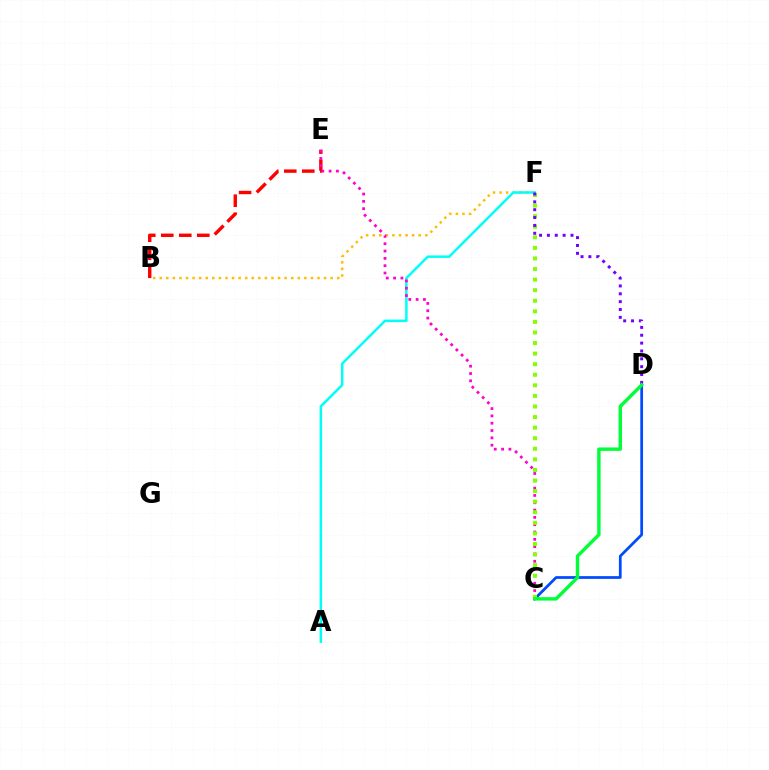{('B', 'E'): [{'color': '#ff0000', 'line_style': 'dashed', 'thickness': 2.45}], ('B', 'F'): [{'color': '#ffbd00', 'line_style': 'dotted', 'thickness': 1.79}], ('A', 'F'): [{'color': '#00fff6', 'line_style': 'solid', 'thickness': 1.79}], ('C', 'E'): [{'color': '#ff00cf', 'line_style': 'dotted', 'thickness': 1.99}], ('C', 'D'): [{'color': '#004bff', 'line_style': 'solid', 'thickness': 1.97}, {'color': '#00ff39', 'line_style': 'solid', 'thickness': 2.46}], ('C', 'F'): [{'color': '#84ff00', 'line_style': 'dotted', 'thickness': 2.87}], ('D', 'F'): [{'color': '#7200ff', 'line_style': 'dotted', 'thickness': 2.13}]}